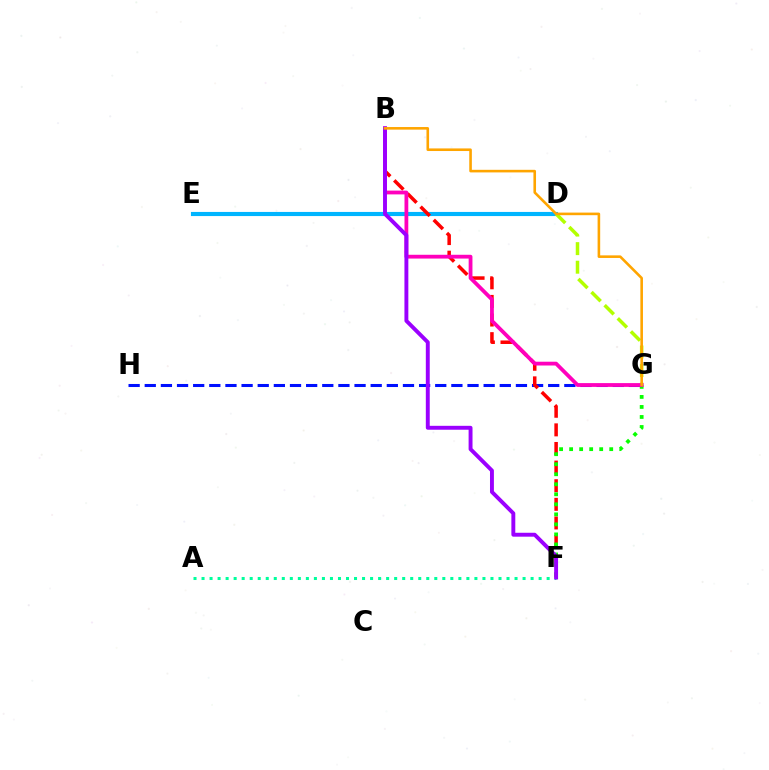{('D', 'E'): [{'color': '#00b5ff', 'line_style': 'solid', 'thickness': 2.98}], ('G', 'H'): [{'color': '#0010ff', 'line_style': 'dashed', 'thickness': 2.19}], ('B', 'F'): [{'color': '#ff0000', 'line_style': 'dashed', 'thickness': 2.53}, {'color': '#9b00ff', 'line_style': 'solid', 'thickness': 2.82}], ('D', 'G'): [{'color': '#b3ff00', 'line_style': 'dashed', 'thickness': 2.52}], ('F', 'G'): [{'color': '#08ff00', 'line_style': 'dotted', 'thickness': 2.72}], ('A', 'F'): [{'color': '#00ff9d', 'line_style': 'dotted', 'thickness': 2.18}], ('B', 'G'): [{'color': '#ff00bd', 'line_style': 'solid', 'thickness': 2.73}, {'color': '#ffa500', 'line_style': 'solid', 'thickness': 1.87}]}